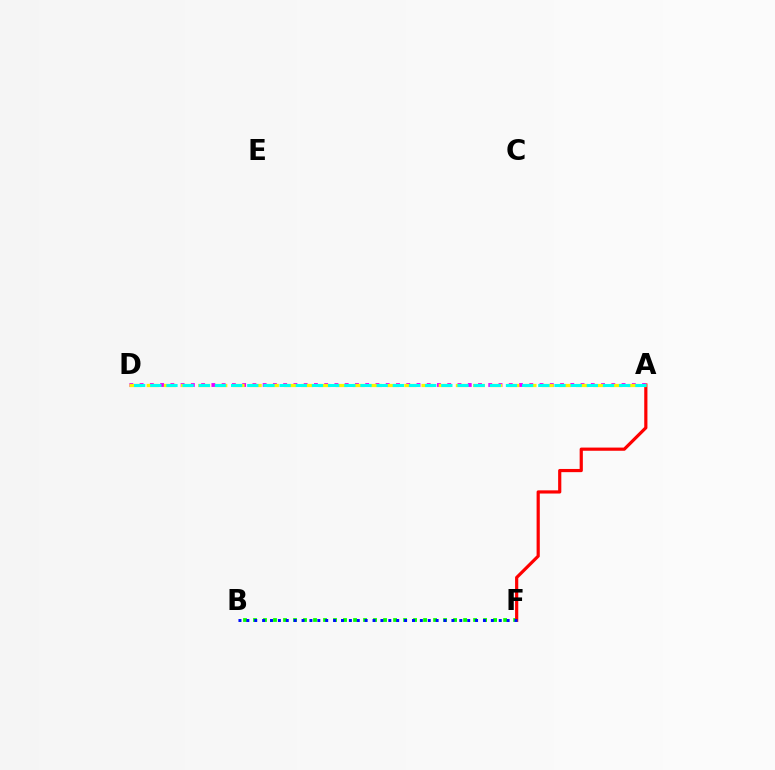{('B', 'F'): [{'color': '#08ff00', 'line_style': 'dotted', 'thickness': 2.72}, {'color': '#0010ff', 'line_style': 'dotted', 'thickness': 2.14}], ('A', 'F'): [{'color': '#ff0000', 'line_style': 'solid', 'thickness': 2.3}], ('A', 'D'): [{'color': '#ee00ff', 'line_style': 'dotted', 'thickness': 2.79}, {'color': '#fcf500', 'line_style': 'dashed', 'thickness': 2.33}, {'color': '#00fff6', 'line_style': 'dashed', 'thickness': 2.2}]}